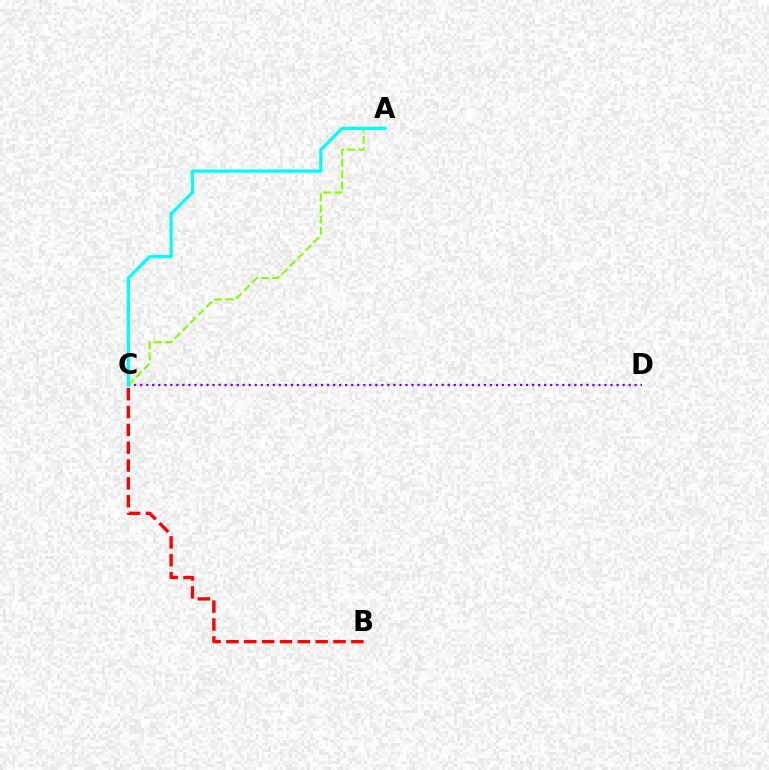{('A', 'C'): [{'color': '#84ff00', 'line_style': 'dashed', 'thickness': 1.52}, {'color': '#00fff6', 'line_style': 'solid', 'thickness': 2.35}], ('C', 'D'): [{'color': '#7200ff', 'line_style': 'dotted', 'thickness': 1.64}], ('B', 'C'): [{'color': '#ff0000', 'line_style': 'dashed', 'thickness': 2.42}]}